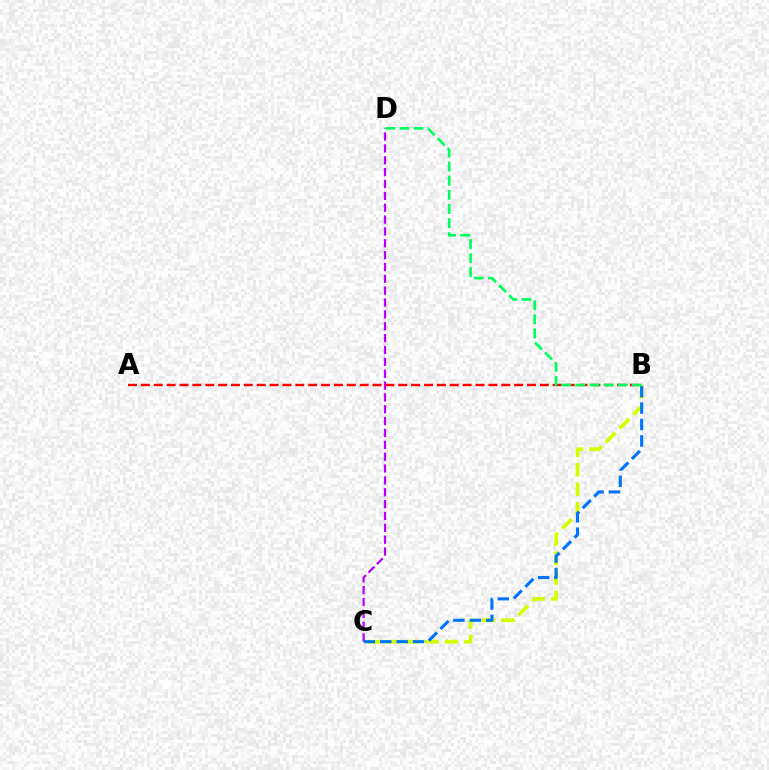{('B', 'C'): [{'color': '#d1ff00', 'line_style': 'dashed', 'thickness': 2.65}, {'color': '#0074ff', 'line_style': 'dashed', 'thickness': 2.23}], ('C', 'D'): [{'color': '#b900ff', 'line_style': 'dashed', 'thickness': 1.61}], ('A', 'B'): [{'color': '#ff0000', 'line_style': 'dashed', 'thickness': 1.75}], ('B', 'D'): [{'color': '#00ff5c', 'line_style': 'dashed', 'thickness': 1.92}]}